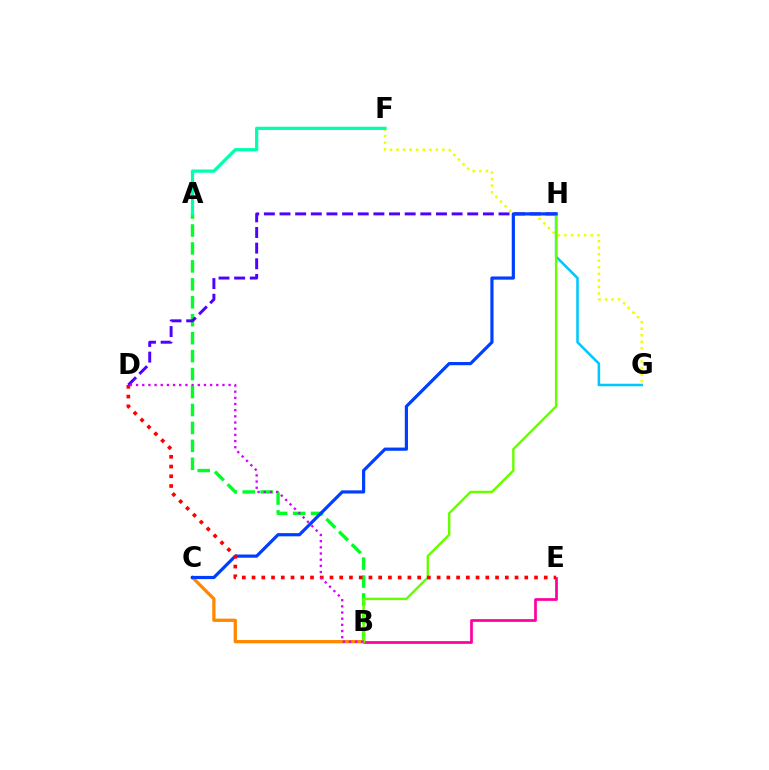{('A', 'B'): [{'color': '#00ff27', 'line_style': 'dashed', 'thickness': 2.44}], ('F', 'G'): [{'color': '#eeff00', 'line_style': 'dotted', 'thickness': 1.78}], ('D', 'H'): [{'color': '#4f00ff', 'line_style': 'dashed', 'thickness': 2.13}], ('G', 'H'): [{'color': '#00c7ff', 'line_style': 'solid', 'thickness': 1.84}], ('B', 'E'): [{'color': '#ff00a0', 'line_style': 'solid', 'thickness': 1.96}], ('B', 'C'): [{'color': '#ff8800', 'line_style': 'solid', 'thickness': 2.36}], ('A', 'F'): [{'color': '#00ffaf', 'line_style': 'solid', 'thickness': 2.34}], ('B', 'H'): [{'color': '#66ff00', 'line_style': 'solid', 'thickness': 1.73}], ('C', 'H'): [{'color': '#003fff', 'line_style': 'solid', 'thickness': 2.3}], ('D', 'E'): [{'color': '#ff0000', 'line_style': 'dotted', 'thickness': 2.65}], ('B', 'D'): [{'color': '#d600ff', 'line_style': 'dotted', 'thickness': 1.68}]}